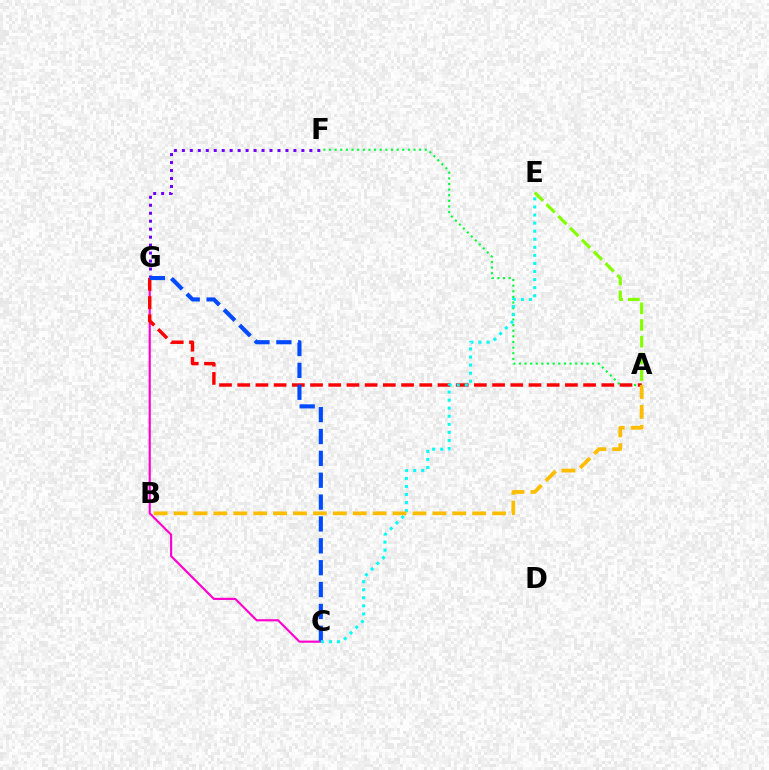{('A', 'E'): [{'color': '#84ff00', 'line_style': 'dashed', 'thickness': 2.27}], ('A', 'F'): [{'color': '#00ff39', 'line_style': 'dotted', 'thickness': 1.53}], ('F', 'G'): [{'color': '#7200ff', 'line_style': 'dotted', 'thickness': 2.16}], ('C', 'G'): [{'color': '#ff00cf', 'line_style': 'solid', 'thickness': 1.55}, {'color': '#004bff', 'line_style': 'dashed', 'thickness': 2.97}], ('A', 'G'): [{'color': '#ff0000', 'line_style': 'dashed', 'thickness': 2.47}], ('C', 'E'): [{'color': '#00fff6', 'line_style': 'dotted', 'thickness': 2.19}], ('A', 'B'): [{'color': '#ffbd00', 'line_style': 'dashed', 'thickness': 2.7}]}